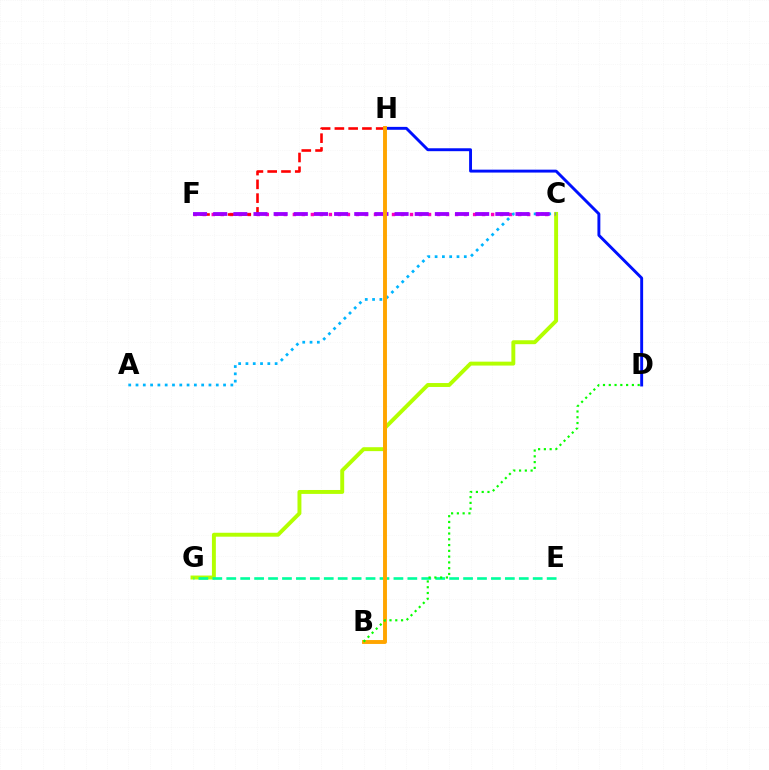{('C', 'F'): [{'color': '#ff00bd', 'line_style': 'dotted', 'thickness': 2.45}, {'color': '#9b00ff', 'line_style': 'dashed', 'thickness': 2.74}], ('C', 'G'): [{'color': '#b3ff00', 'line_style': 'solid', 'thickness': 2.82}], ('A', 'C'): [{'color': '#00b5ff', 'line_style': 'dotted', 'thickness': 1.98}], ('F', 'H'): [{'color': '#ff0000', 'line_style': 'dashed', 'thickness': 1.87}], ('E', 'G'): [{'color': '#00ff9d', 'line_style': 'dashed', 'thickness': 1.89}], ('D', 'H'): [{'color': '#0010ff', 'line_style': 'solid', 'thickness': 2.1}], ('B', 'H'): [{'color': '#ffa500', 'line_style': 'solid', 'thickness': 2.81}], ('B', 'D'): [{'color': '#08ff00', 'line_style': 'dotted', 'thickness': 1.57}]}